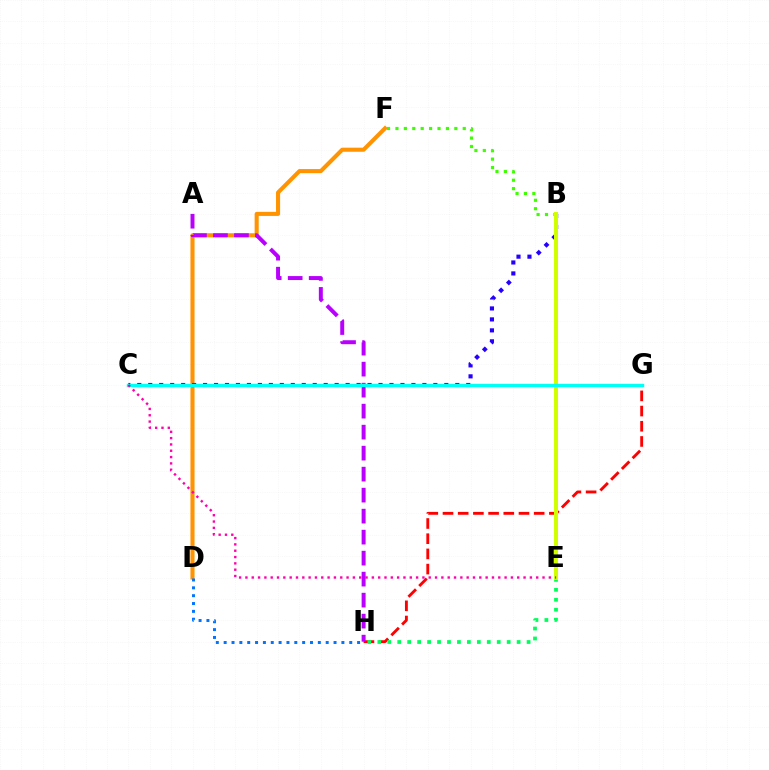{('B', 'F'): [{'color': '#3dff00', 'line_style': 'dotted', 'thickness': 2.29}], ('D', 'F'): [{'color': '#ff9400', 'line_style': 'solid', 'thickness': 2.94}], ('G', 'H'): [{'color': '#ff0000', 'line_style': 'dashed', 'thickness': 2.06}], ('E', 'H'): [{'color': '#00ff5c', 'line_style': 'dotted', 'thickness': 2.7}], ('D', 'H'): [{'color': '#0074ff', 'line_style': 'dotted', 'thickness': 2.13}], ('B', 'C'): [{'color': '#2500ff', 'line_style': 'dotted', 'thickness': 2.98}], ('B', 'E'): [{'color': '#d1ff00', 'line_style': 'solid', 'thickness': 2.88}], ('A', 'H'): [{'color': '#b900ff', 'line_style': 'dashed', 'thickness': 2.85}], ('C', 'G'): [{'color': '#00fff6', 'line_style': 'solid', 'thickness': 2.43}], ('C', 'E'): [{'color': '#ff00ac', 'line_style': 'dotted', 'thickness': 1.72}]}